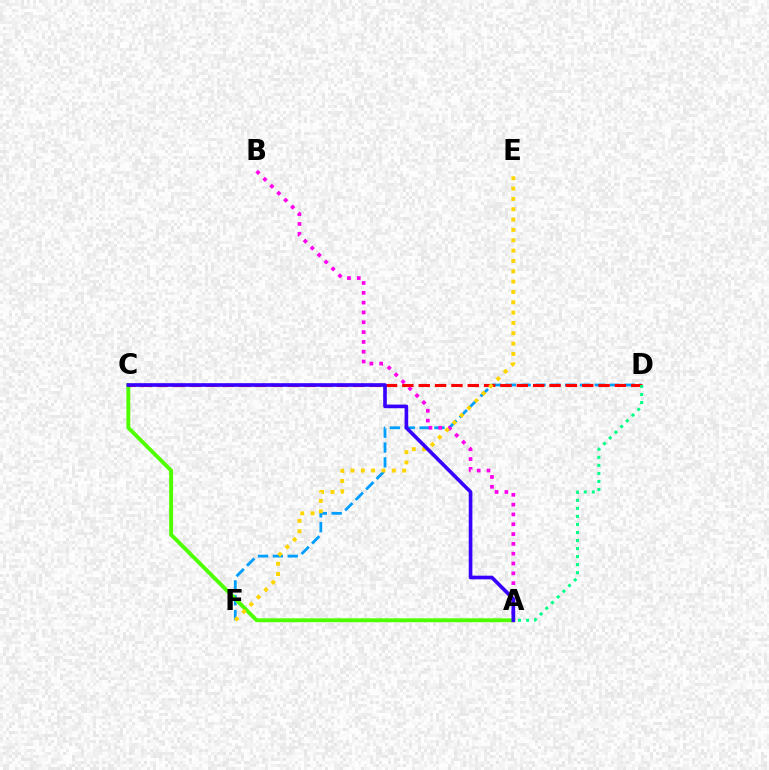{('D', 'F'): [{'color': '#009eff', 'line_style': 'dashed', 'thickness': 2.02}], ('A', 'C'): [{'color': '#4fff00', 'line_style': 'solid', 'thickness': 2.8}, {'color': '#3700ff', 'line_style': 'solid', 'thickness': 2.62}], ('A', 'B'): [{'color': '#ff00ed', 'line_style': 'dotted', 'thickness': 2.67}], ('C', 'D'): [{'color': '#ff0000', 'line_style': 'dashed', 'thickness': 2.22}], ('A', 'D'): [{'color': '#00ff86', 'line_style': 'dotted', 'thickness': 2.19}], ('E', 'F'): [{'color': '#ffd500', 'line_style': 'dotted', 'thickness': 2.81}]}